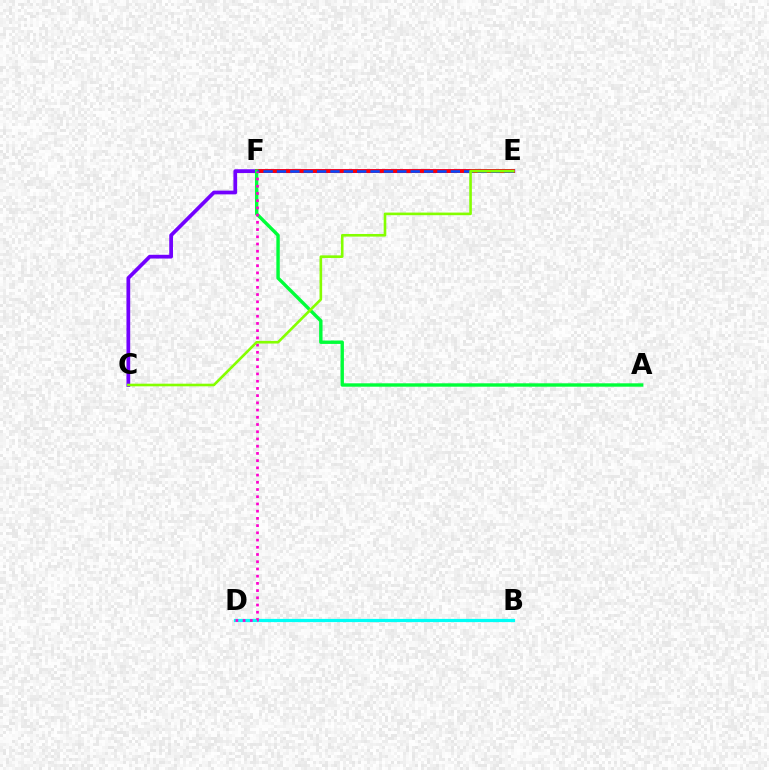{('C', 'E'): [{'color': '#7200ff', 'line_style': 'solid', 'thickness': 2.69}, {'color': '#84ff00', 'line_style': 'solid', 'thickness': 1.89}], ('E', 'F'): [{'color': '#ff0000', 'line_style': 'solid', 'thickness': 2.66}, {'color': '#004bff', 'line_style': 'dashed', 'thickness': 1.82}], ('A', 'F'): [{'color': '#00ff39', 'line_style': 'solid', 'thickness': 2.44}], ('B', 'D'): [{'color': '#ffbd00', 'line_style': 'dashed', 'thickness': 1.86}, {'color': '#00fff6', 'line_style': 'solid', 'thickness': 2.32}], ('D', 'F'): [{'color': '#ff00cf', 'line_style': 'dotted', 'thickness': 1.96}]}